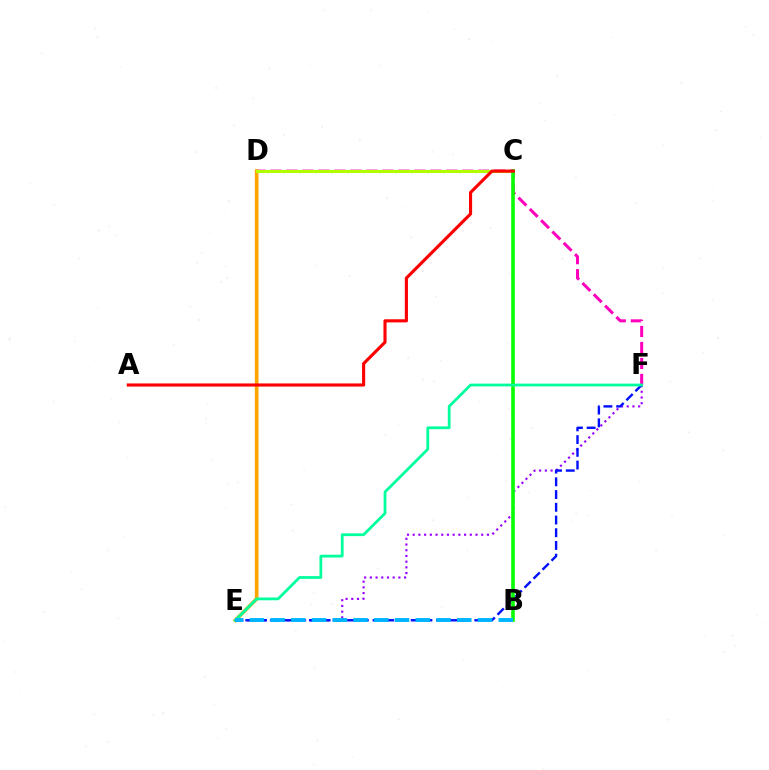{('E', 'F'): [{'color': '#9b00ff', 'line_style': 'dotted', 'thickness': 1.55}, {'color': '#0010ff', 'line_style': 'dashed', 'thickness': 1.73}, {'color': '#00ff9d', 'line_style': 'solid', 'thickness': 1.99}], ('D', 'F'): [{'color': '#ff00bd', 'line_style': 'dashed', 'thickness': 2.17}], ('D', 'E'): [{'color': '#ffa500', 'line_style': 'solid', 'thickness': 2.64}], ('C', 'D'): [{'color': '#b3ff00', 'line_style': 'solid', 'thickness': 2.19}], ('B', 'C'): [{'color': '#08ff00', 'line_style': 'solid', 'thickness': 2.61}], ('A', 'C'): [{'color': '#ff0000', 'line_style': 'solid', 'thickness': 2.25}], ('B', 'E'): [{'color': '#00b5ff', 'line_style': 'dashed', 'thickness': 2.82}]}